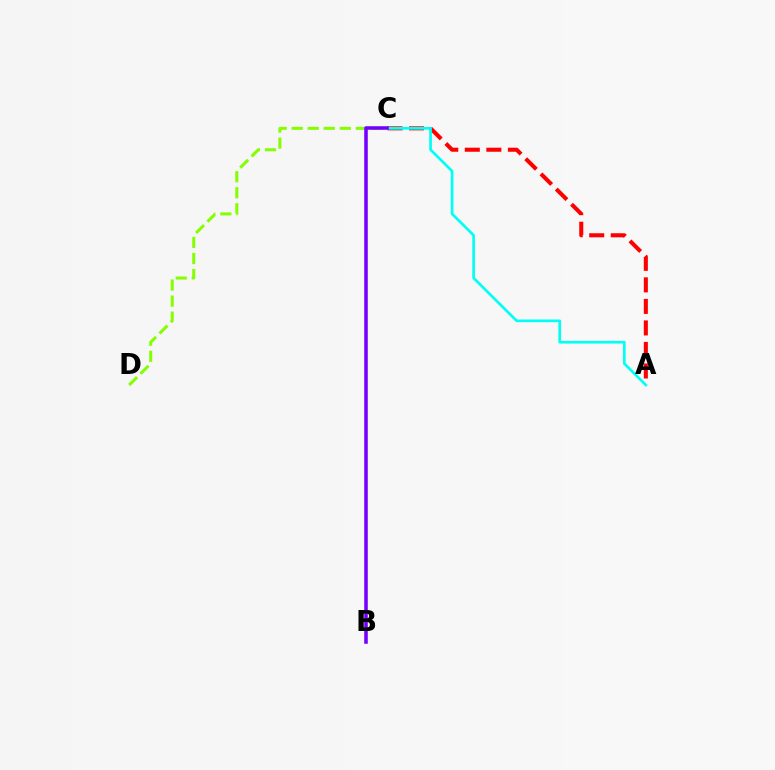{('C', 'D'): [{'color': '#84ff00', 'line_style': 'dashed', 'thickness': 2.18}], ('A', 'C'): [{'color': '#ff0000', 'line_style': 'dashed', 'thickness': 2.92}, {'color': '#00fff6', 'line_style': 'solid', 'thickness': 1.93}], ('B', 'C'): [{'color': '#7200ff', 'line_style': 'solid', 'thickness': 2.55}]}